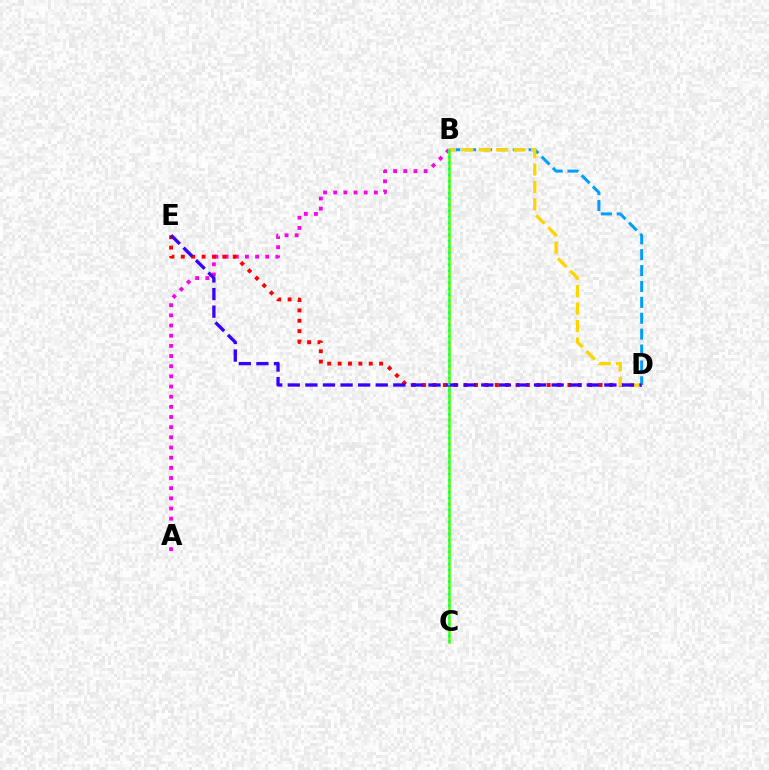{('A', 'B'): [{'color': '#ff00ed', 'line_style': 'dotted', 'thickness': 2.76}], ('B', 'D'): [{'color': '#009eff', 'line_style': 'dashed', 'thickness': 2.16}, {'color': '#ffd500', 'line_style': 'dashed', 'thickness': 2.37}], ('D', 'E'): [{'color': '#ff0000', 'line_style': 'dotted', 'thickness': 2.82}, {'color': '#3700ff', 'line_style': 'dashed', 'thickness': 2.39}], ('B', 'C'): [{'color': '#4fff00', 'line_style': 'solid', 'thickness': 1.85}, {'color': '#00ff86', 'line_style': 'dotted', 'thickness': 1.63}]}